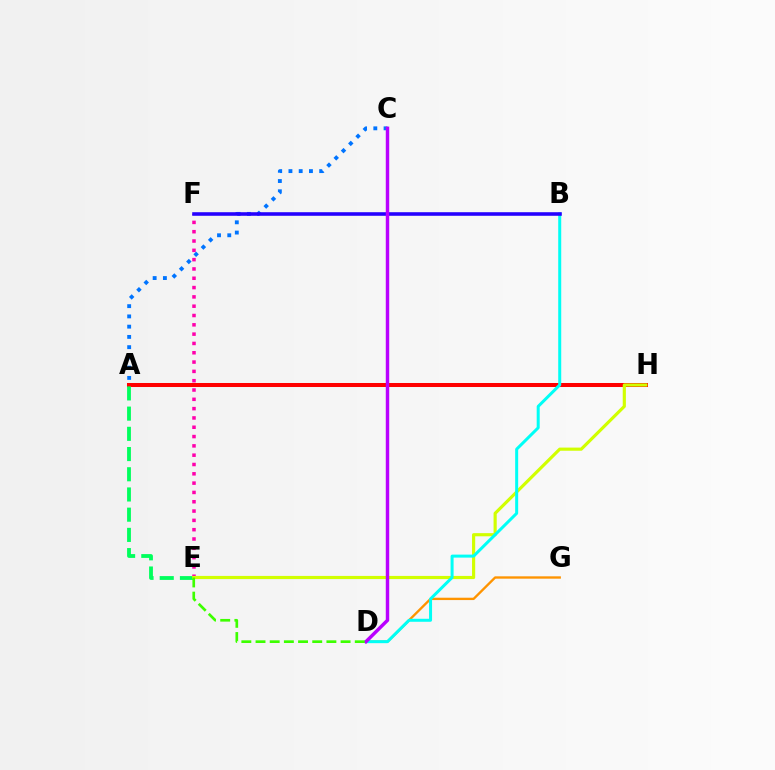{('A', 'H'): [{'color': '#ff0000', 'line_style': 'solid', 'thickness': 2.89}], ('E', 'F'): [{'color': '#ff00ac', 'line_style': 'dotted', 'thickness': 2.53}], ('D', 'G'): [{'color': '#ff9400', 'line_style': 'solid', 'thickness': 1.69}], ('A', 'C'): [{'color': '#0074ff', 'line_style': 'dotted', 'thickness': 2.79}], ('A', 'E'): [{'color': '#00ff5c', 'line_style': 'dashed', 'thickness': 2.75}], ('E', 'H'): [{'color': '#d1ff00', 'line_style': 'solid', 'thickness': 2.27}], ('B', 'D'): [{'color': '#00fff6', 'line_style': 'solid', 'thickness': 2.16}], ('B', 'F'): [{'color': '#2500ff', 'line_style': 'solid', 'thickness': 2.58}], ('C', 'D'): [{'color': '#b900ff', 'line_style': 'solid', 'thickness': 2.48}], ('D', 'E'): [{'color': '#3dff00', 'line_style': 'dashed', 'thickness': 1.93}]}